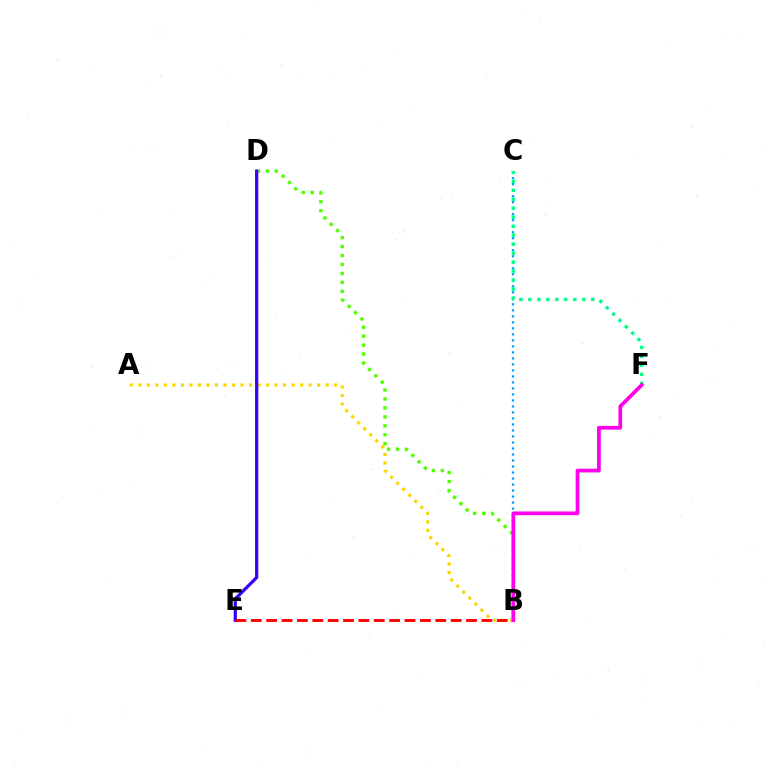{('B', 'D'): [{'color': '#4fff00', 'line_style': 'dotted', 'thickness': 2.43}], ('A', 'B'): [{'color': '#ffd500', 'line_style': 'dotted', 'thickness': 2.31}], ('D', 'E'): [{'color': '#3700ff', 'line_style': 'solid', 'thickness': 2.33}], ('B', 'E'): [{'color': '#ff0000', 'line_style': 'dashed', 'thickness': 2.09}], ('B', 'C'): [{'color': '#009eff', 'line_style': 'dotted', 'thickness': 1.63}], ('C', 'F'): [{'color': '#00ff86', 'line_style': 'dotted', 'thickness': 2.44}], ('B', 'F'): [{'color': '#ff00ed', 'line_style': 'solid', 'thickness': 2.67}]}